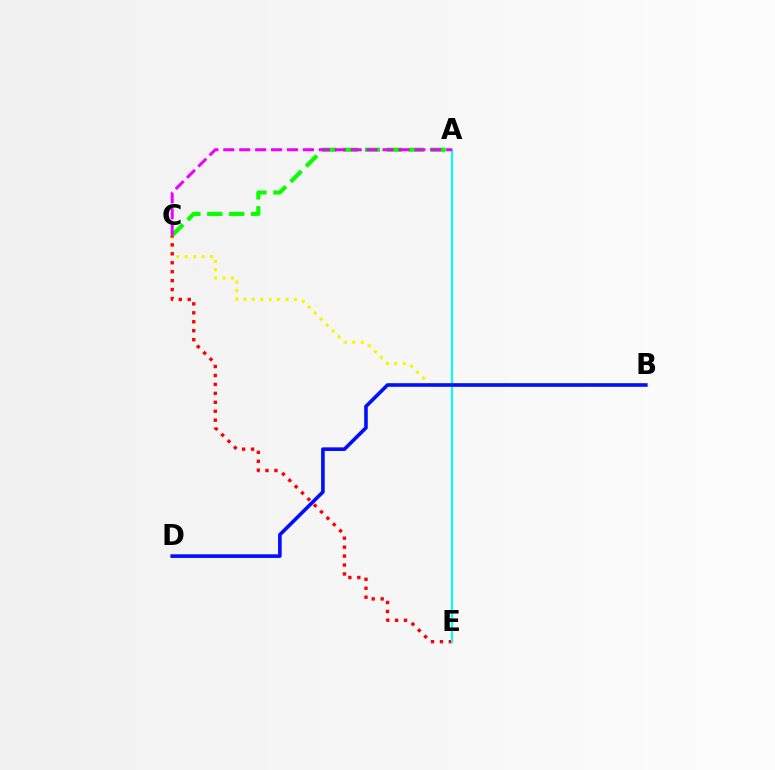{('B', 'C'): [{'color': '#fcf500', 'line_style': 'dotted', 'thickness': 2.3}], ('C', 'E'): [{'color': '#ff0000', 'line_style': 'dotted', 'thickness': 2.43}], ('A', 'E'): [{'color': '#00fff6', 'line_style': 'solid', 'thickness': 1.52}], ('A', 'C'): [{'color': '#08ff00', 'line_style': 'dashed', 'thickness': 2.97}, {'color': '#ee00ff', 'line_style': 'dashed', 'thickness': 2.16}], ('B', 'D'): [{'color': '#0010ff', 'line_style': 'solid', 'thickness': 2.61}]}